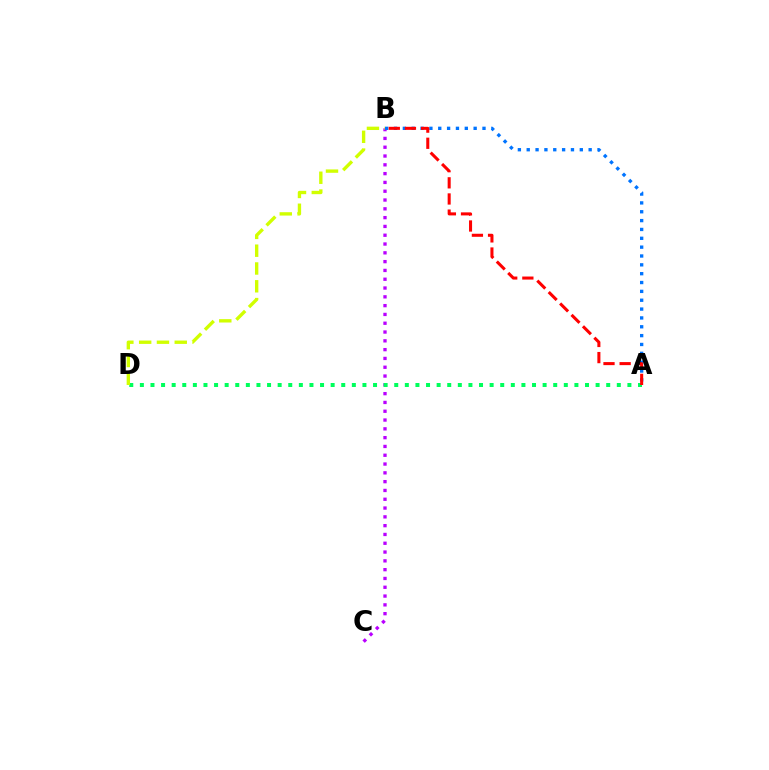{('B', 'C'): [{'color': '#b900ff', 'line_style': 'dotted', 'thickness': 2.39}], ('A', 'D'): [{'color': '#00ff5c', 'line_style': 'dotted', 'thickness': 2.88}], ('A', 'B'): [{'color': '#0074ff', 'line_style': 'dotted', 'thickness': 2.4}, {'color': '#ff0000', 'line_style': 'dashed', 'thickness': 2.19}], ('B', 'D'): [{'color': '#d1ff00', 'line_style': 'dashed', 'thickness': 2.42}]}